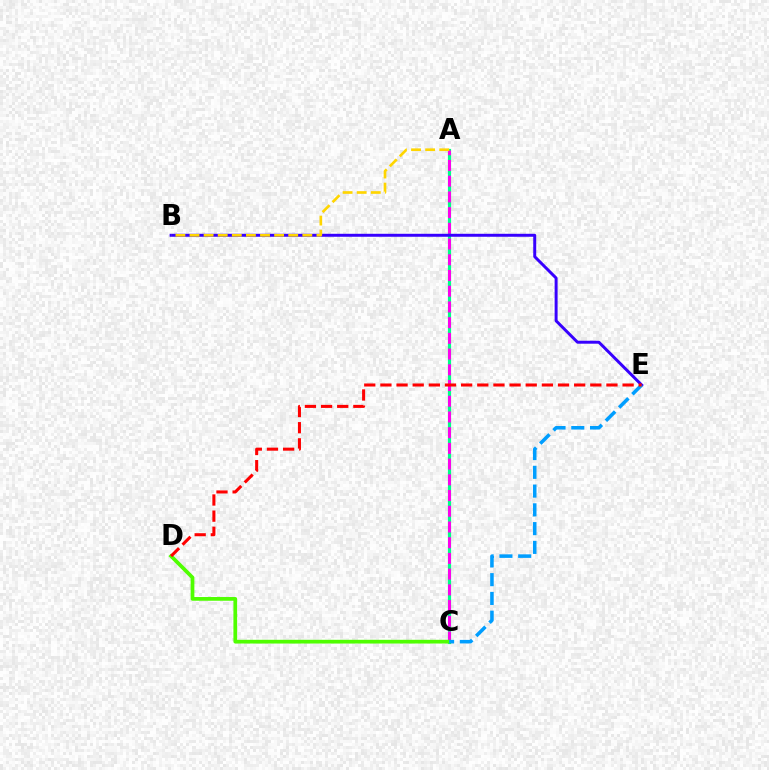{('A', 'C'): [{'color': '#00ff86', 'line_style': 'solid', 'thickness': 2.3}, {'color': '#ff00ed', 'line_style': 'dashed', 'thickness': 2.14}], ('C', 'D'): [{'color': '#4fff00', 'line_style': 'solid', 'thickness': 2.69}], ('B', 'E'): [{'color': '#3700ff', 'line_style': 'solid', 'thickness': 2.14}], ('C', 'E'): [{'color': '#009eff', 'line_style': 'dashed', 'thickness': 2.55}], ('D', 'E'): [{'color': '#ff0000', 'line_style': 'dashed', 'thickness': 2.19}], ('A', 'B'): [{'color': '#ffd500', 'line_style': 'dashed', 'thickness': 1.92}]}